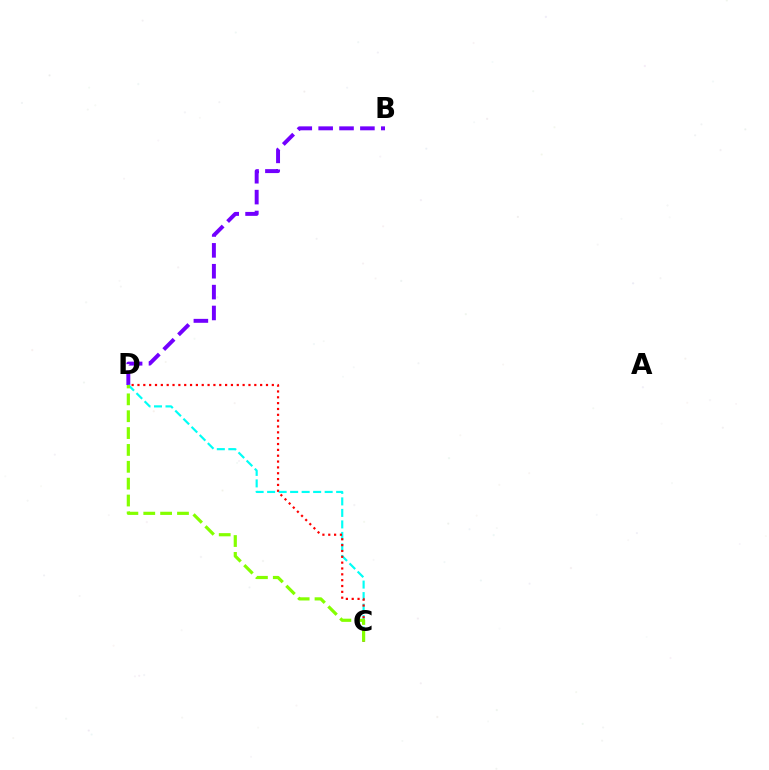{('B', 'D'): [{'color': '#7200ff', 'line_style': 'dashed', 'thickness': 2.84}], ('C', 'D'): [{'color': '#00fff6', 'line_style': 'dashed', 'thickness': 1.56}, {'color': '#ff0000', 'line_style': 'dotted', 'thickness': 1.59}, {'color': '#84ff00', 'line_style': 'dashed', 'thickness': 2.29}]}